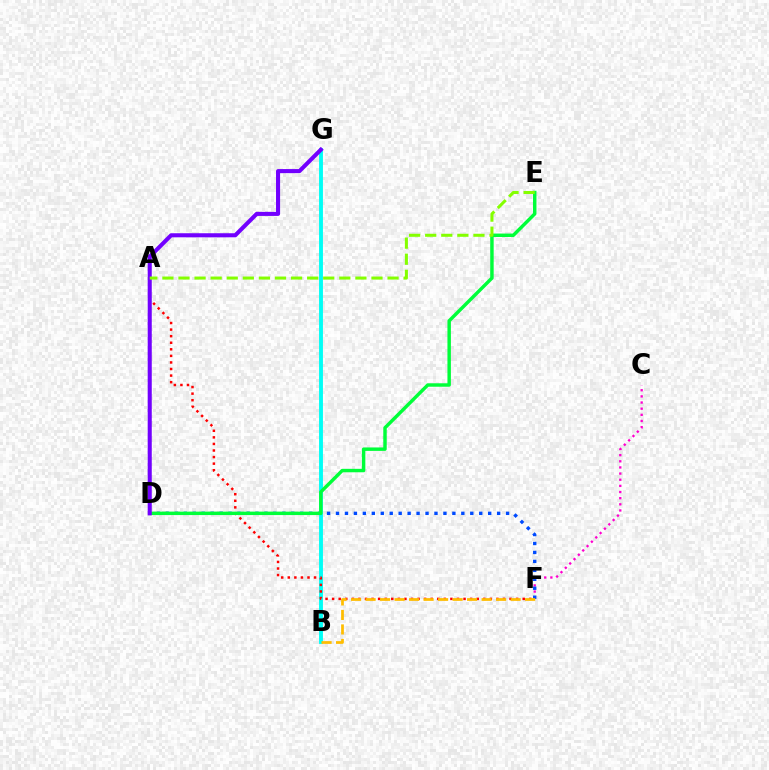{('C', 'F'): [{'color': '#ff00cf', 'line_style': 'dotted', 'thickness': 1.67}], ('B', 'G'): [{'color': '#00fff6', 'line_style': 'solid', 'thickness': 2.79}], ('D', 'F'): [{'color': '#004bff', 'line_style': 'dotted', 'thickness': 2.43}], ('A', 'F'): [{'color': '#ff0000', 'line_style': 'dotted', 'thickness': 1.79}], ('D', 'E'): [{'color': '#00ff39', 'line_style': 'solid', 'thickness': 2.48}], ('D', 'G'): [{'color': '#7200ff', 'line_style': 'solid', 'thickness': 2.93}], ('B', 'F'): [{'color': '#ffbd00', 'line_style': 'dashed', 'thickness': 1.97}], ('A', 'E'): [{'color': '#84ff00', 'line_style': 'dashed', 'thickness': 2.18}]}